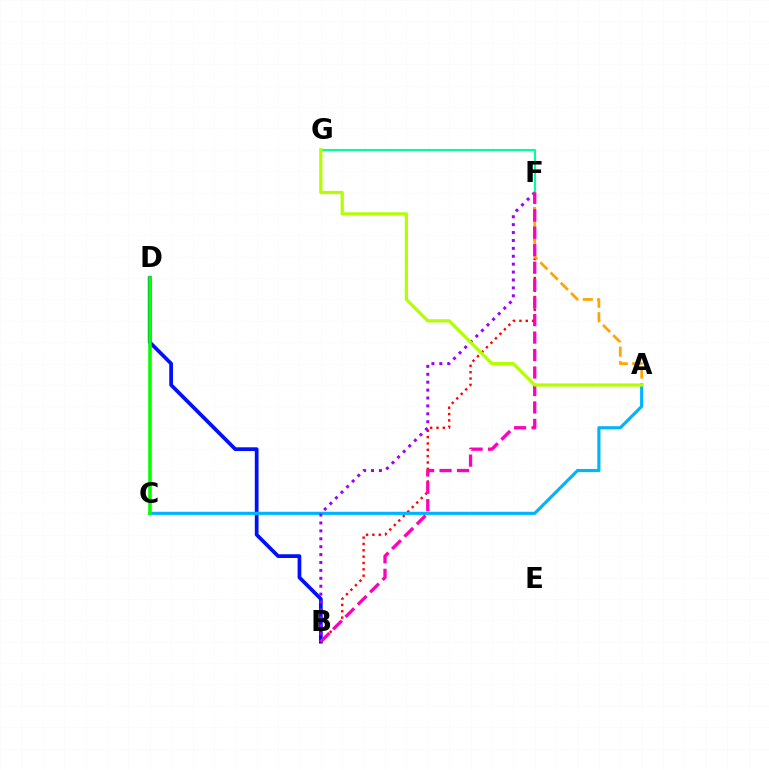{('B', 'F'): [{'color': '#ff0000', 'line_style': 'dotted', 'thickness': 1.72}, {'color': '#9b00ff', 'line_style': 'dotted', 'thickness': 2.15}, {'color': '#ff00bd', 'line_style': 'dashed', 'thickness': 2.37}], ('F', 'G'): [{'color': '#00ff9d', 'line_style': 'solid', 'thickness': 1.51}], ('B', 'D'): [{'color': '#0010ff', 'line_style': 'solid', 'thickness': 2.69}], ('A', 'C'): [{'color': '#00b5ff', 'line_style': 'solid', 'thickness': 2.27}], ('C', 'D'): [{'color': '#08ff00', 'line_style': 'solid', 'thickness': 2.58}], ('A', 'F'): [{'color': '#ffa500', 'line_style': 'dashed', 'thickness': 1.96}], ('A', 'G'): [{'color': '#b3ff00', 'line_style': 'solid', 'thickness': 2.33}]}